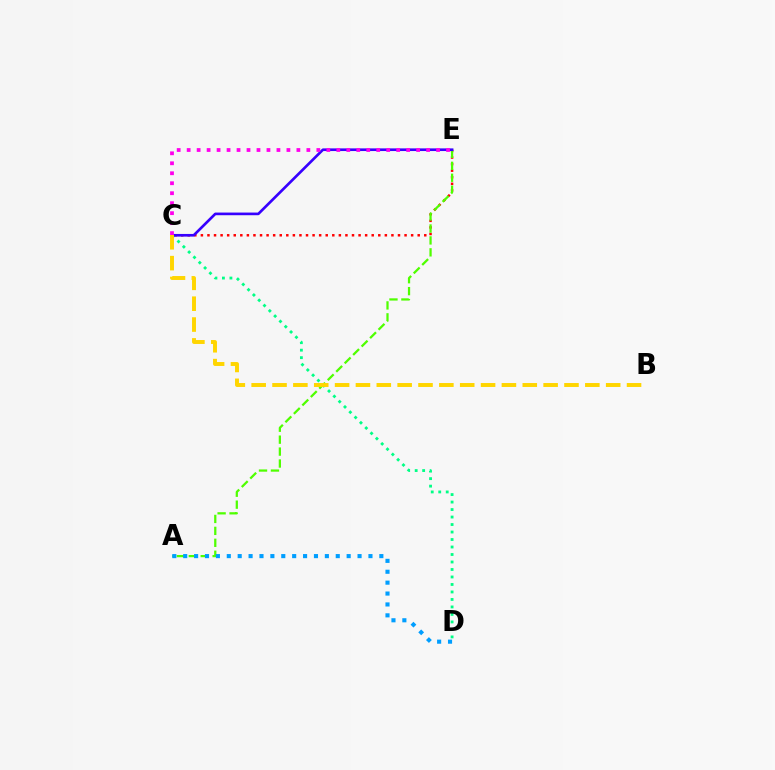{('C', 'E'): [{'color': '#ff0000', 'line_style': 'dotted', 'thickness': 1.79}, {'color': '#3700ff', 'line_style': 'solid', 'thickness': 1.92}, {'color': '#ff00ed', 'line_style': 'dotted', 'thickness': 2.71}], ('C', 'D'): [{'color': '#00ff86', 'line_style': 'dotted', 'thickness': 2.04}], ('A', 'E'): [{'color': '#4fff00', 'line_style': 'dashed', 'thickness': 1.62}], ('A', 'D'): [{'color': '#009eff', 'line_style': 'dotted', 'thickness': 2.96}], ('B', 'C'): [{'color': '#ffd500', 'line_style': 'dashed', 'thickness': 2.83}]}